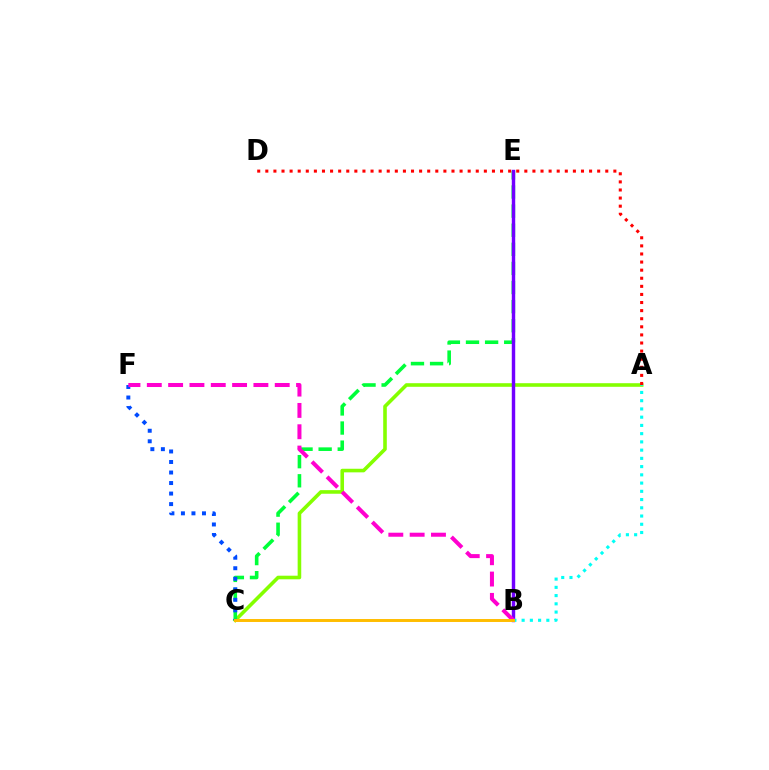{('A', 'C'): [{'color': '#84ff00', 'line_style': 'solid', 'thickness': 2.59}], ('C', 'E'): [{'color': '#00ff39', 'line_style': 'dashed', 'thickness': 2.6}], ('B', 'E'): [{'color': '#7200ff', 'line_style': 'solid', 'thickness': 2.47}], ('C', 'F'): [{'color': '#004bff', 'line_style': 'dotted', 'thickness': 2.86}], ('A', 'B'): [{'color': '#00fff6', 'line_style': 'dotted', 'thickness': 2.24}], ('B', 'F'): [{'color': '#ff00cf', 'line_style': 'dashed', 'thickness': 2.9}], ('B', 'C'): [{'color': '#ffbd00', 'line_style': 'solid', 'thickness': 2.12}], ('A', 'D'): [{'color': '#ff0000', 'line_style': 'dotted', 'thickness': 2.2}]}